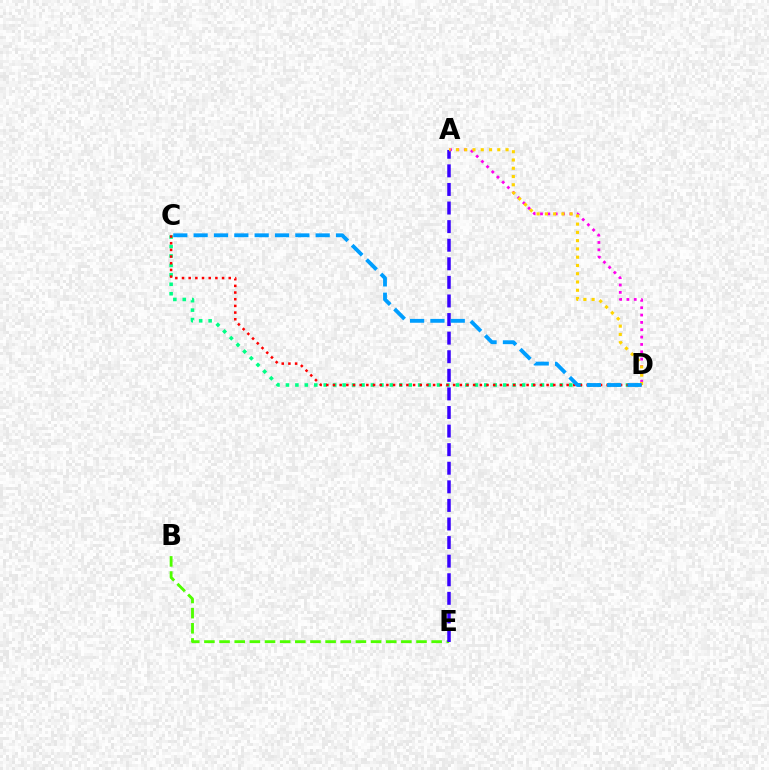{('B', 'E'): [{'color': '#4fff00', 'line_style': 'dashed', 'thickness': 2.06}], ('A', 'D'): [{'color': '#ff00ed', 'line_style': 'dotted', 'thickness': 2.0}, {'color': '#ffd500', 'line_style': 'dotted', 'thickness': 2.25}], ('A', 'E'): [{'color': '#3700ff', 'line_style': 'dashed', 'thickness': 2.52}], ('C', 'D'): [{'color': '#00ff86', 'line_style': 'dotted', 'thickness': 2.57}, {'color': '#ff0000', 'line_style': 'dotted', 'thickness': 1.81}, {'color': '#009eff', 'line_style': 'dashed', 'thickness': 2.76}]}